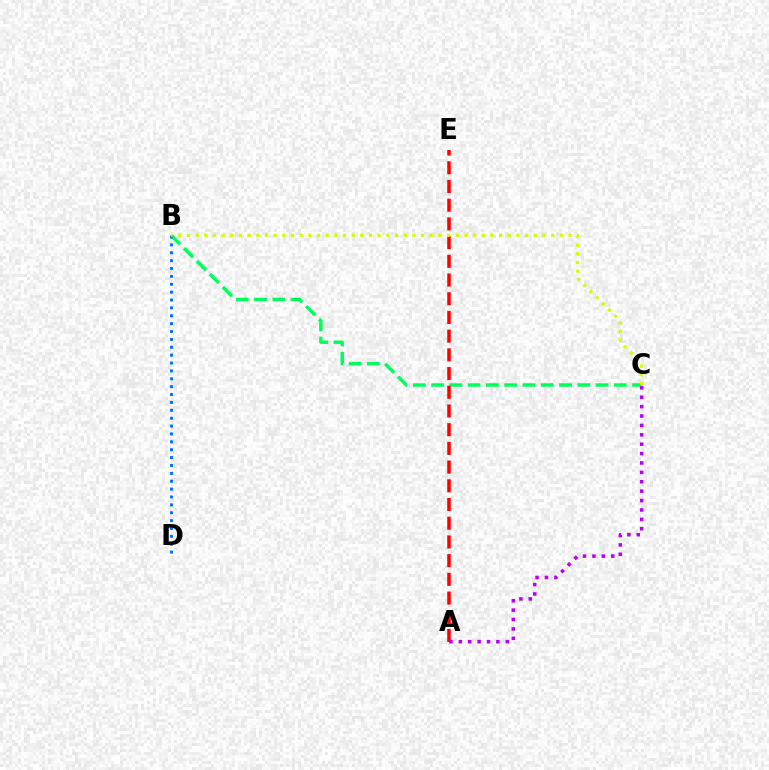{('B', 'C'): [{'color': '#00ff5c', 'line_style': 'dashed', 'thickness': 2.48}, {'color': '#d1ff00', 'line_style': 'dotted', 'thickness': 2.36}], ('B', 'D'): [{'color': '#0074ff', 'line_style': 'dotted', 'thickness': 2.14}], ('A', 'E'): [{'color': '#ff0000', 'line_style': 'dashed', 'thickness': 2.54}], ('A', 'C'): [{'color': '#b900ff', 'line_style': 'dotted', 'thickness': 2.55}]}